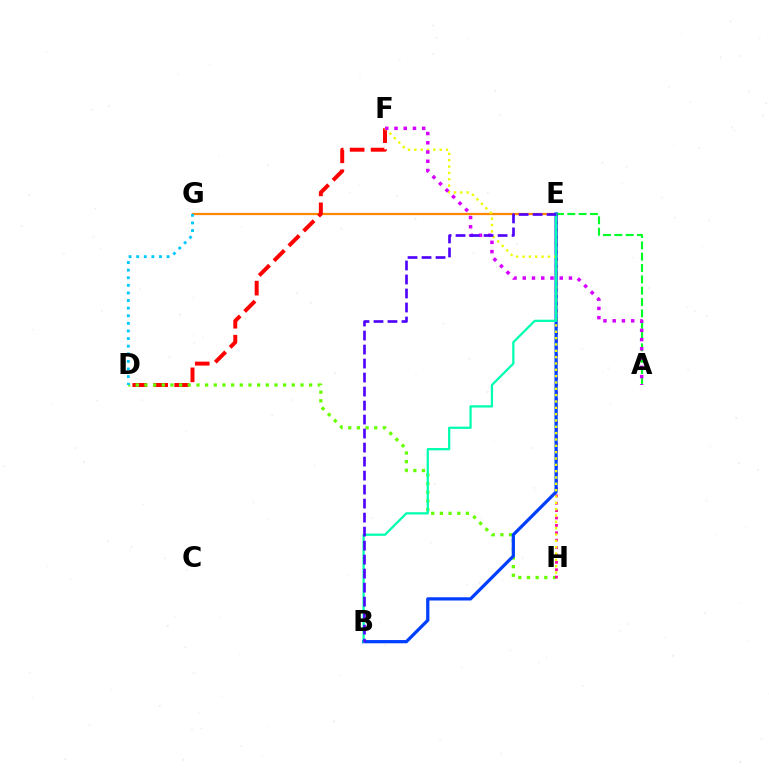{('E', 'G'): [{'color': '#ff8800', 'line_style': 'solid', 'thickness': 1.61}], ('D', 'F'): [{'color': '#ff0000', 'line_style': 'dashed', 'thickness': 2.85}], ('A', 'E'): [{'color': '#00ff27', 'line_style': 'dashed', 'thickness': 1.54}], ('D', 'H'): [{'color': '#66ff00', 'line_style': 'dotted', 'thickness': 2.36}], ('E', 'H'): [{'color': '#ff00a0', 'line_style': 'dotted', 'thickness': 2.01}], ('B', 'E'): [{'color': '#003fff', 'line_style': 'solid', 'thickness': 2.33}, {'color': '#00ffaf', 'line_style': 'solid', 'thickness': 1.62}, {'color': '#4f00ff', 'line_style': 'dashed', 'thickness': 1.9}], ('F', 'H'): [{'color': '#eeff00', 'line_style': 'dotted', 'thickness': 1.72}], ('A', 'F'): [{'color': '#d600ff', 'line_style': 'dotted', 'thickness': 2.51}], ('D', 'G'): [{'color': '#00c7ff', 'line_style': 'dotted', 'thickness': 2.07}]}